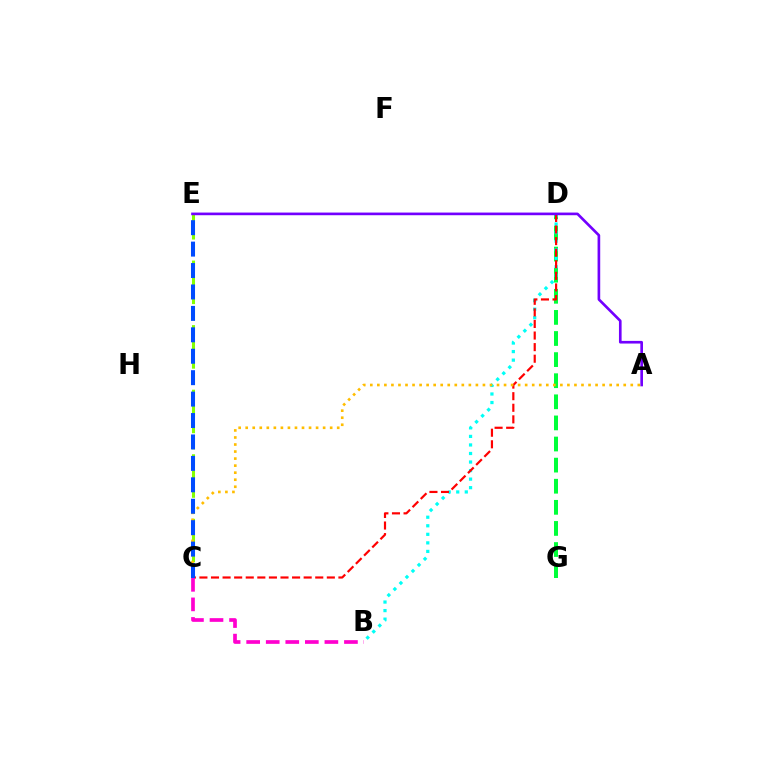{('C', 'E'): [{'color': '#84ff00', 'line_style': 'dashed', 'thickness': 2.19}, {'color': '#004bff', 'line_style': 'dashed', 'thickness': 2.91}], ('D', 'G'): [{'color': '#00ff39', 'line_style': 'dashed', 'thickness': 2.87}], ('B', 'D'): [{'color': '#00fff6', 'line_style': 'dotted', 'thickness': 2.32}], ('C', 'D'): [{'color': '#ff0000', 'line_style': 'dashed', 'thickness': 1.57}], ('B', 'C'): [{'color': '#ff00cf', 'line_style': 'dashed', 'thickness': 2.66}], ('A', 'E'): [{'color': '#7200ff', 'line_style': 'solid', 'thickness': 1.91}], ('A', 'C'): [{'color': '#ffbd00', 'line_style': 'dotted', 'thickness': 1.91}]}